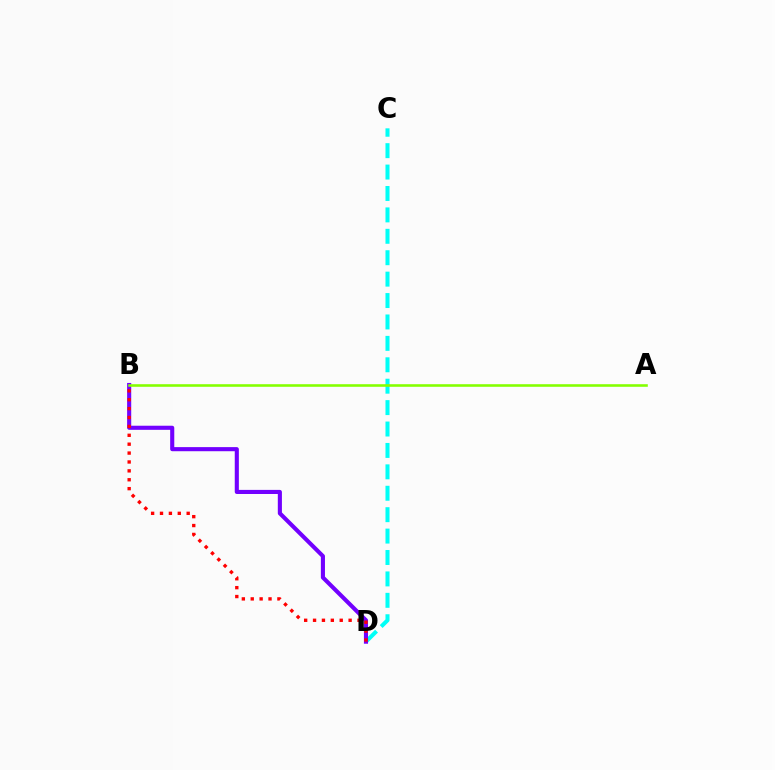{('C', 'D'): [{'color': '#00fff6', 'line_style': 'dashed', 'thickness': 2.91}], ('B', 'D'): [{'color': '#7200ff', 'line_style': 'solid', 'thickness': 2.95}, {'color': '#ff0000', 'line_style': 'dotted', 'thickness': 2.42}], ('A', 'B'): [{'color': '#84ff00', 'line_style': 'solid', 'thickness': 1.86}]}